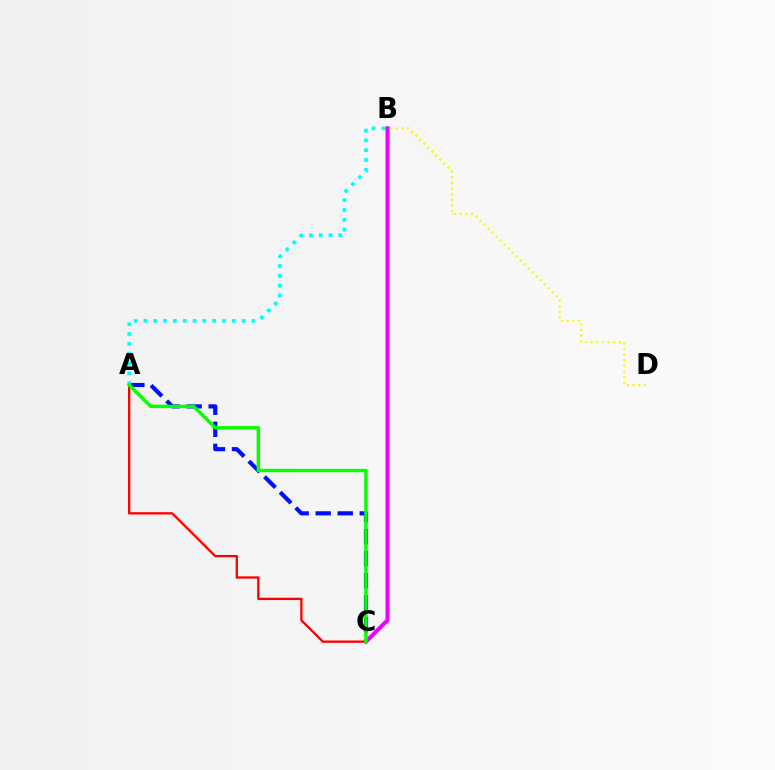{('B', 'D'): [{'color': '#fcf500', 'line_style': 'dotted', 'thickness': 1.53}], ('A', 'C'): [{'color': '#0010ff', 'line_style': 'dashed', 'thickness': 2.99}, {'color': '#ff0000', 'line_style': 'solid', 'thickness': 1.67}, {'color': '#08ff00', 'line_style': 'solid', 'thickness': 2.47}], ('A', 'B'): [{'color': '#00fff6', 'line_style': 'dotted', 'thickness': 2.67}], ('B', 'C'): [{'color': '#ee00ff', 'line_style': 'solid', 'thickness': 2.92}]}